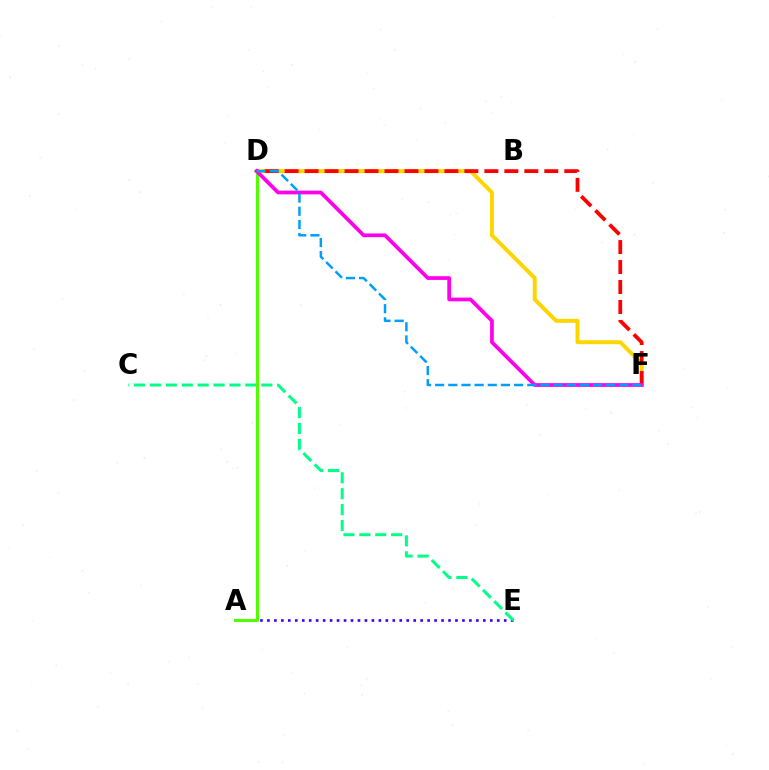{('A', 'E'): [{'color': '#3700ff', 'line_style': 'dotted', 'thickness': 1.89}], ('C', 'E'): [{'color': '#00ff86', 'line_style': 'dashed', 'thickness': 2.16}], ('D', 'F'): [{'color': '#ffd500', 'line_style': 'solid', 'thickness': 2.85}, {'color': '#ff0000', 'line_style': 'dashed', 'thickness': 2.71}, {'color': '#ff00ed', 'line_style': 'solid', 'thickness': 2.69}, {'color': '#009eff', 'line_style': 'dashed', 'thickness': 1.79}], ('A', 'D'): [{'color': '#4fff00', 'line_style': 'solid', 'thickness': 2.18}]}